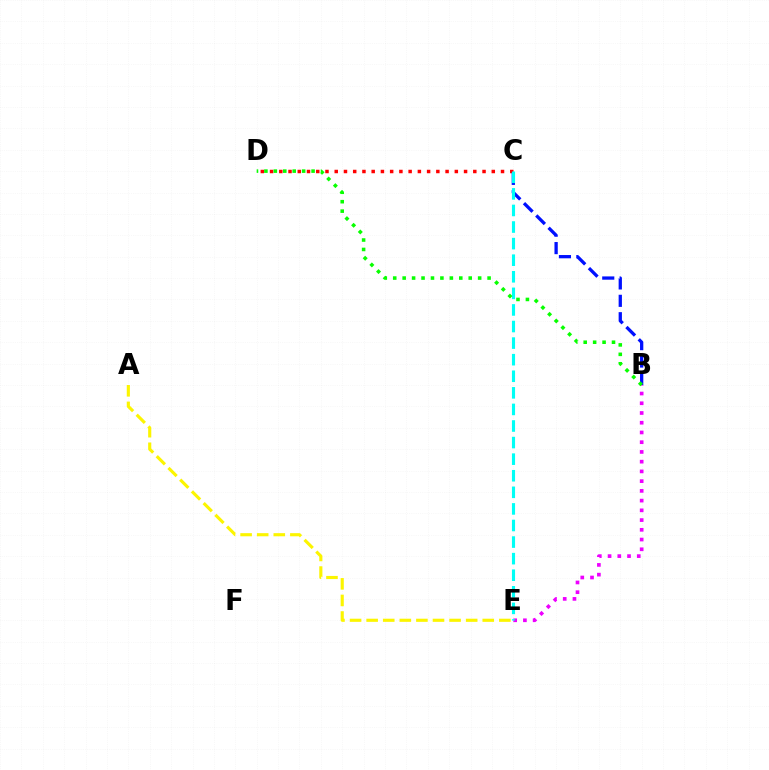{('A', 'E'): [{'color': '#fcf500', 'line_style': 'dashed', 'thickness': 2.25}], ('B', 'E'): [{'color': '#ee00ff', 'line_style': 'dotted', 'thickness': 2.64}], ('C', 'D'): [{'color': '#ff0000', 'line_style': 'dotted', 'thickness': 2.51}], ('B', 'C'): [{'color': '#0010ff', 'line_style': 'dashed', 'thickness': 2.36}], ('C', 'E'): [{'color': '#00fff6', 'line_style': 'dashed', 'thickness': 2.25}], ('B', 'D'): [{'color': '#08ff00', 'line_style': 'dotted', 'thickness': 2.56}]}